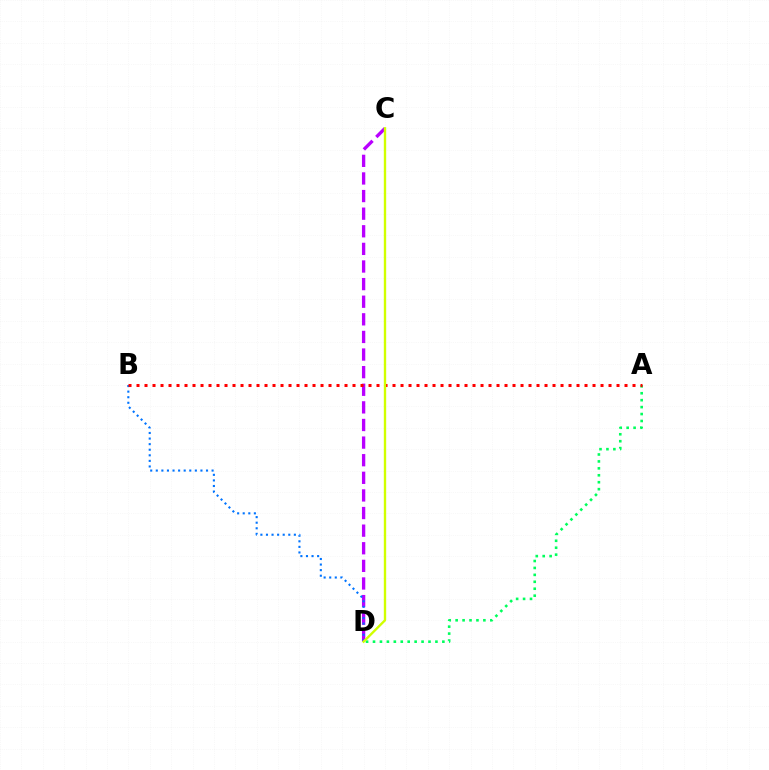{('C', 'D'): [{'color': '#b900ff', 'line_style': 'dashed', 'thickness': 2.39}, {'color': '#d1ff00', 'line_style': 'solid', 'thickness': 1.71}], ('B', 'D'): [{'color': '#0074ff', 'line_style': 'dotted', 'thickness': 1.52}], ('A', 'D'): [{'color': '#00ff5c', 'line_style': 'dotted', 'thickness': 1.88}], ('A', 'B'): [{'color': '#ff0000', 'line_style': 'dotted', 'thickness': 2.17}]}